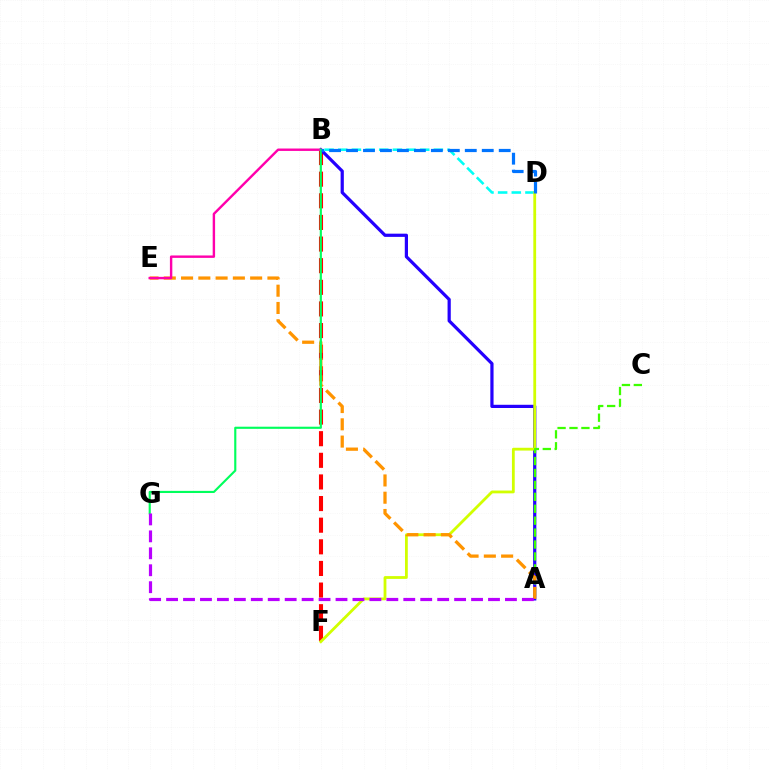{('B', 'D'): [{'color': '#00fff6', 'line_style': 'dashed', 'thickness': 1.86}, {'color': '#0074ff', 'line_style': 'dashed', 'thickness': 2.3}], ('B', 'F'): [{'color': '#ff0000', 'line_style': 'dashed', 'thickness': 2.94}], ('A', 'B'): [{'color': '#2500ff', 'line_style': 'solid', 'thickness': 2.31}], ('D', 'F'): [{'color': '#d1ff00', 'line_style': 'solid', 'thickness': 2.02}], ('A', 'C'): [{'color': '#3dff00', 'line_style': 'dashed', 'thickness': 1.62}], ('A', 'E'): [{'color': '#ff9400', 'line_style': 'dashed', 'thickness': 2.35}], ('B', 'E'): [{'color': '#ff00ac', 'line_style': 'solid', 'thickness': 1.74}], ('B', 'G'): [{'color': '#00ff5c', 'line_style': 'solid', 'thickness': 1.54}], ('A', 'G'): [{'color': '#b900ff', 'line_style': 'dashed', 'thickness': 2.3}]}